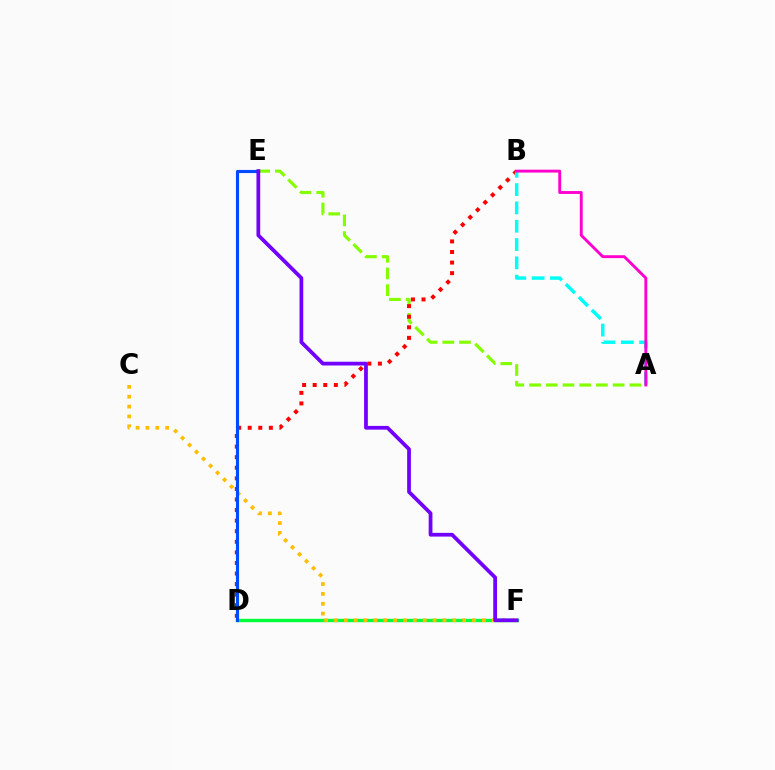{('D', 'F'): [{'color': '#00ff39', 'line_style': 'solid', 'thickness': 2.42}], ('A', 'E'): [{'color': '#84ff00', 'line_style': 'dashed', 'thickness': 2.27}], ('C', 'F'): [{'color': '#ffbd00', 'line_style': 'dotted', 'thickness': 2.68}], ('B', 'D'): [{'color': '#ff0000', 'line_style': 'dotted', 'thickness': 2.87}], ('A', 'B'): [{'color': '#00fff6', 'line_style': 'dashed', 'thickness': 2.49}, {'color': '#ff00cf', 'line_style': 'solid', 'thickness': 2.07}], ('D', 'E'): [{'color': '#004bff', 'line_style': 'solid', 'thickness': 2.26}], ('E', 'F'): [{'color': '#7200ff', 'line_style': 'solid', 'thickness': 2.7}]}